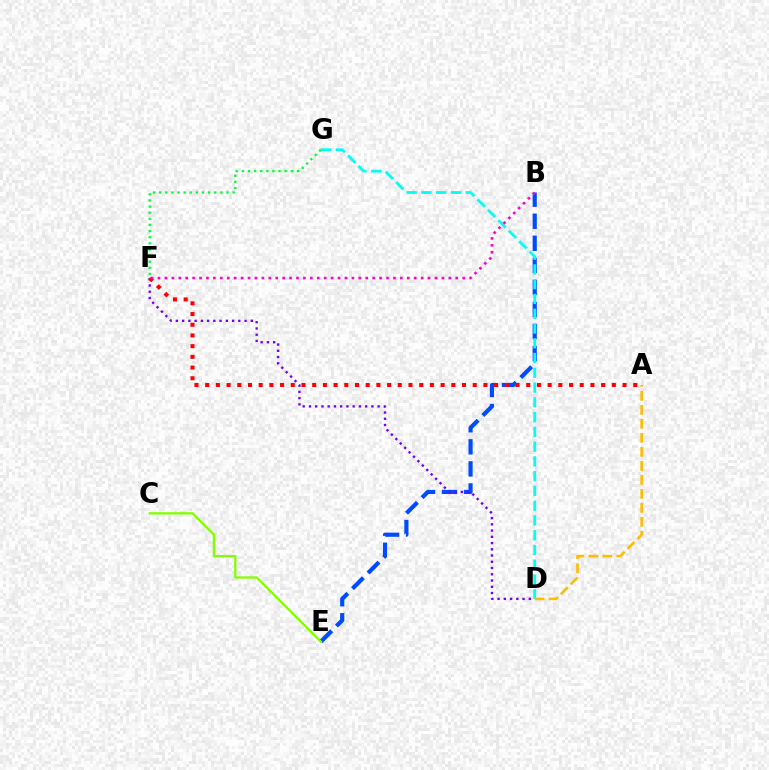{('B', 'E'): [{'color': '#004bff', 'line_style': 'dashed', 'thickness': 3.0}], ('D', 'F'): [{'color': '#7200ff', 'line_style': 'dotted', 'thickness': 1.7}], ('A', 'F'): [{'color': '#ff0000', 'line_style': 'dotted', 'thickness': 2.91}], ('D', 'G'): [{'color': '#00fff6', 'line_style': 'dashed', 'thickness': 2.01}], ('F', 'G'): [{'color': '#00ff39', 'line_style': 'dotted', 'thickness': 1.66}], ('A', 'D'): [{'color': '#ffbd00', 'line_style': 'dashed', 'thickness': 1.9}], ('C', 'E'): [{'color': '#84ff00', 'line_style': 'solid', 'thickness': 1.64}], ('B', 'F'): [{'color': '#ff00cf', 'line_style': 'dotted', 'thickness': 1.88}]}